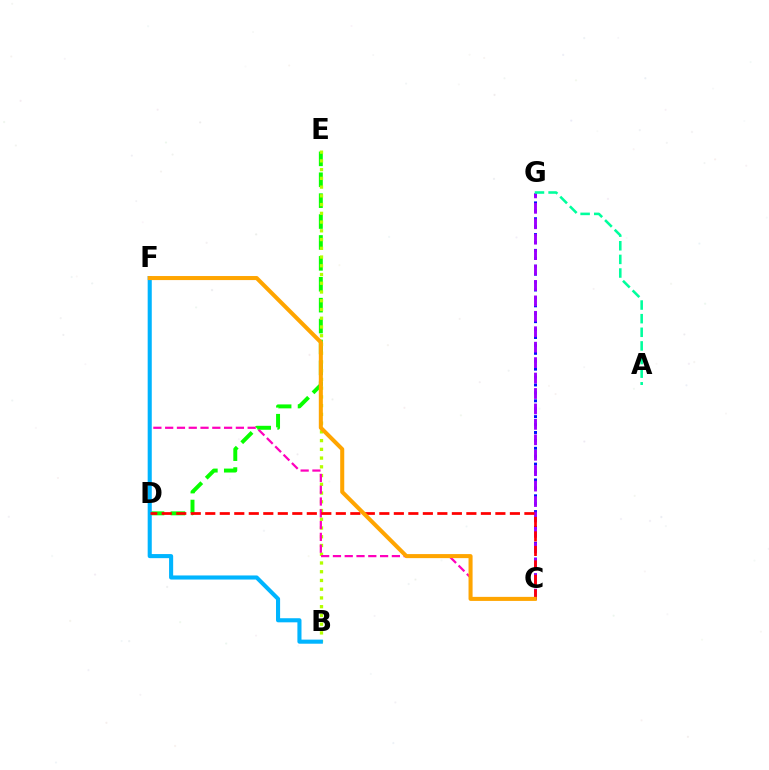{('D', 'E'): [{'color': '#08ff00', 'line_style': 'dashed', 'thickness': 2.84}], ('B', 'E'): [{'color': '#b3ff00', 'line_style': 'dotted', 'thickness': 2.37}], ('C', 'G'): [{'color': '#0010ff', 'line_style': 'dotted', 'thickness': 2.15}, {'color': '#9b00ff', 'line_style': 'dashed', 'thickness': 2.1}], ('C', 'F'): [{'color': '#ff00bd', 'line_style': 'dashed', 'thickness': 1.6}, {'color': '#ffa500', 'line_style': 'solid', 'thickness': 2.91}], ('B', 'F'): [{'color': '#00b5ff', 'line_style': 'solid', 'thickness': 2.95}], ('C', 'D'): [{'color': '#ff0000', 'line_style': 'dashed', 'thickness': 1.97}], ('A', 'G'): [{'color': '#00ff9d', 'line_style': 'dashed', 'thickness': 1.85}]}